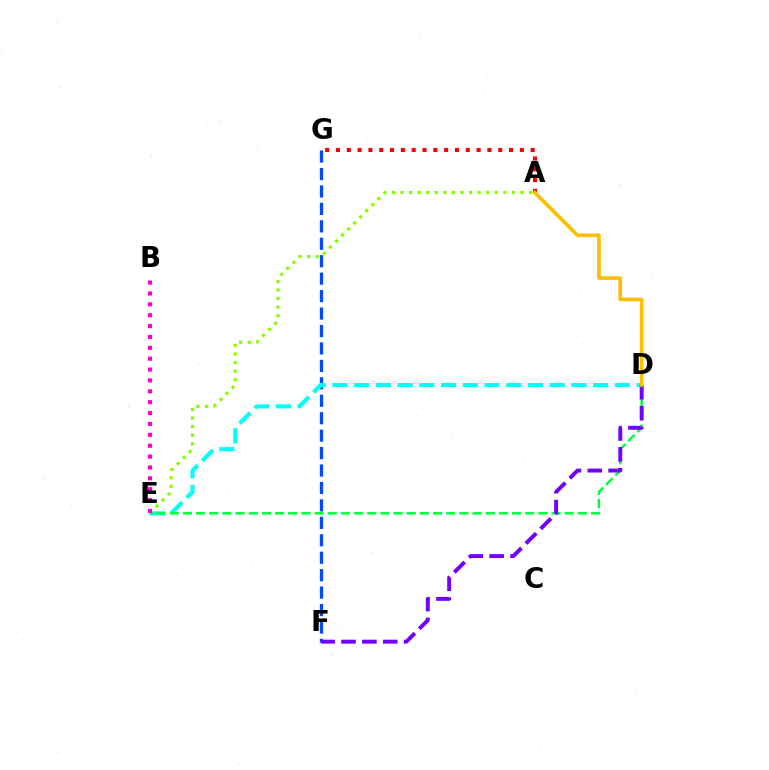{('A', 'E'): [{'color': '#84ff00', 'line_style': 'dotted', 'thickness': 2.33}], ('F', 'G'): [{'color': '#004bff', 'line_style': 'dashed', 'thickness': 2.37}], ('D', 'E'): [{'color': '#00fff6', 'line_style': 'dashed', 'thickness': 2.95}, {'color': '#00ff39', 'line_style': 'dashed', 'thickness': 1.79}], ('D', 'F'): [{'color': '#7200ff', 'line_style': 'dashed', 'thickness': 2.83}], ('B', 'E'): [{'color': '#ff00cf', 'line_style': 'dotted', 'thickness': 2.95}], ('A', 'G'): [{'color': '#ff0000', 'line_style': 'dotted', 'thickness': 2.94}], ('A', 'D'): [{'color': '#ffbd00', 'line_style': 'solid', 'thickness': 2.63}]}